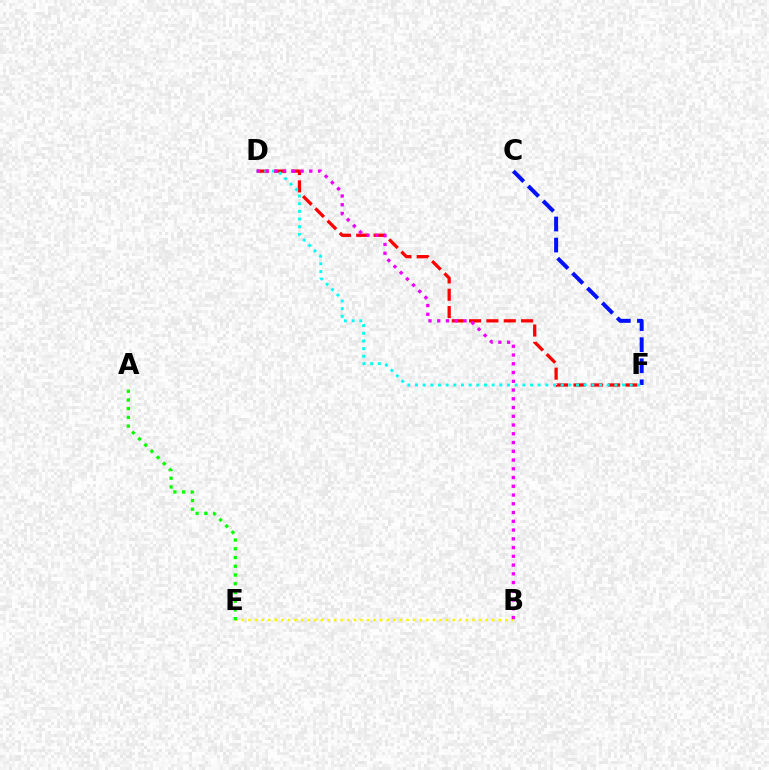{('C', 'F'): [{'color': '#0010ff', 'line_style': 'dashed', 'thickness': 2.86}], ('B', 'E'): [{'color': '#fcf500', 'line_style': 'dotted', 'thickness': 1.79}], ('D', 'F'): [{'color': '#ff0000', 'line_style': 'dashed', 'thickness': 2.35}, {'color': '#00fff6', 'line_style': 'dotted', 'thickness': 2.08}], ('A', 'E'): [{'color': '#08ff00', 'line_style': 'dotted', 'thickness': 2.37}], ('B', 'D'): [{'color': '#ee00ff', 'line_style': 'dotted', 'thickness': 2.38}]}